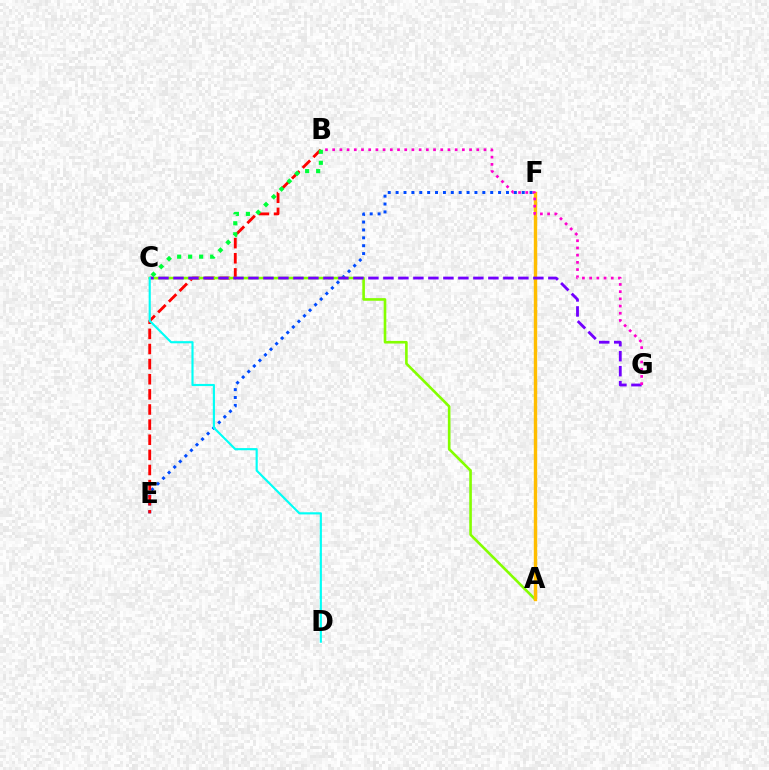{('E', 'F'): [{'color': '#004bff', 'line_style': 'dotted', 'thickness': 2.14}], ('B', 'E'): [{'color': '#ff0000', 'line_style': 'dashed', 'thickness': 2.05}], ('A', 'C'): [{'color': '#84ff00', 'line_style': 'solid', 'thickness': 1.89}], ('A', 'F'): [{'color': '#ffbd00', 'line_style': 'solid', 'thickness': 2.44}], ('C', 'G'): [{'color': '#7200ff', 'line_style': 'dashed', 'thickness': 2.04}], ('B', 'G'): [{'color': '#ff00cf', 'line_style': 'dotted', 'thickness': 1.96}], ('B', 'C'): [{'color': '#00ff39', 'line_style': 'dotted', 'thickness': 2.99}], ('C', 'D'): [{'color': '#00fff6', 'line_style': 'solid', 'thickness': 1.55}]}